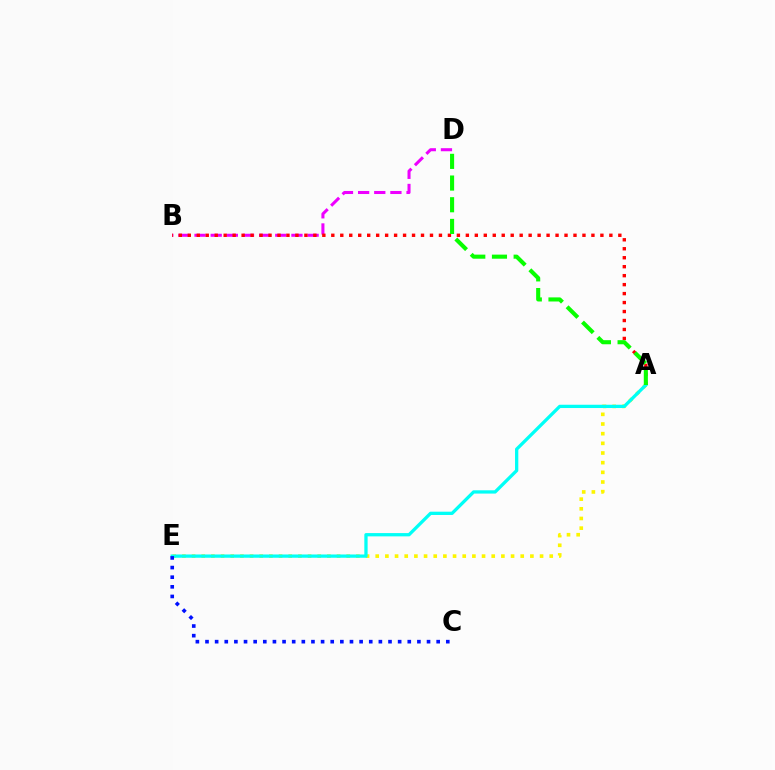{('A', 'E'): [{'color': '#fcf500', 'line_style': 'dotted', 'thickness': 2.63}, {'color': '#00fff6', 'line_style': 'solid', 'thickness': 2.36}], ('B', 'D'): [{'color': '#ee00ff', 'line_style': 'dashed', 'thickness': 2.19}], ('C', 'E'): [{'color': '#0010ff', 'line_style': 'dotted', 'thickness': 2.62}], ('A', 'B'): [{'color': '#ff0000', 'line_style': 'dotted', 'thickness': 2.44}], ('A', 'D'): [{'color': '#08ff00', 'line_style': 'dashed', 'thickness': 2.95}]}